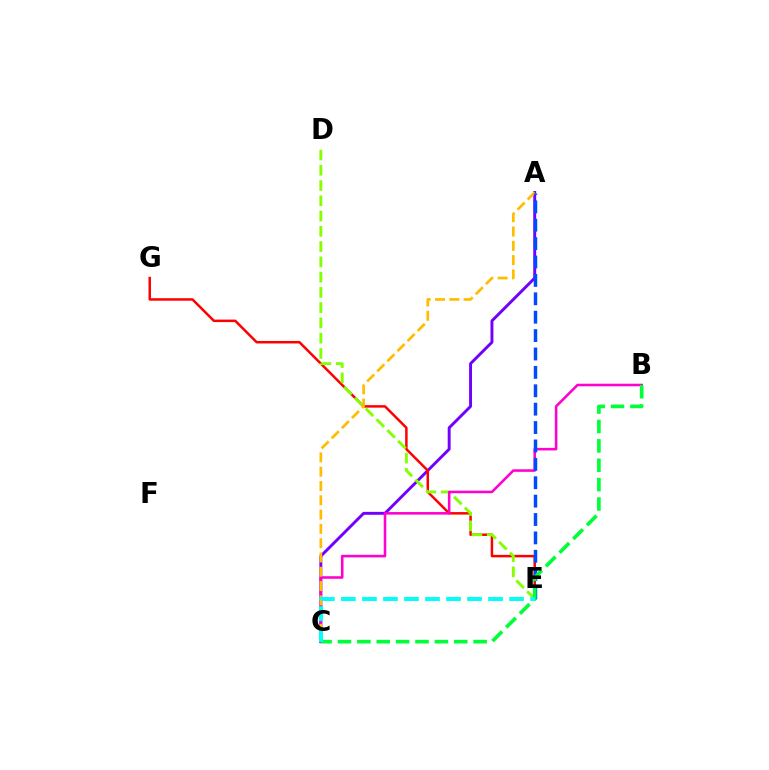{('A', 'C'): [{'color': '#7200ff', 'line_style': 'solid', 'thickness': 2.1}, {'color': '#ffbd00', 'line_style': 'dashed', 'thickness': 1.94}], ('E', 'G'): [{'color': '#ff0000', 'line_style': 'solid', 'thickness': 1.79}], ('D', 'E'): [{'color': '#84ff00', 'line_style': 'dashed', 'thickness': 2.07}], ('B', 'C'): [{'color': '#ff00cf', 'line_style': 'solid', 'thickness': 1.85}, {'color': '#00ff39', 'line_style': 'dashed', 'thickness': 2.63}], ('A', 'E'): [{'color': '#004bff', 'line_style': 'dashed', 'thickness': 2.5}], ('C', 'E'): [{'color': '#00fff6', 'line_style': 'dashed', 'thickness': 2.86}]}